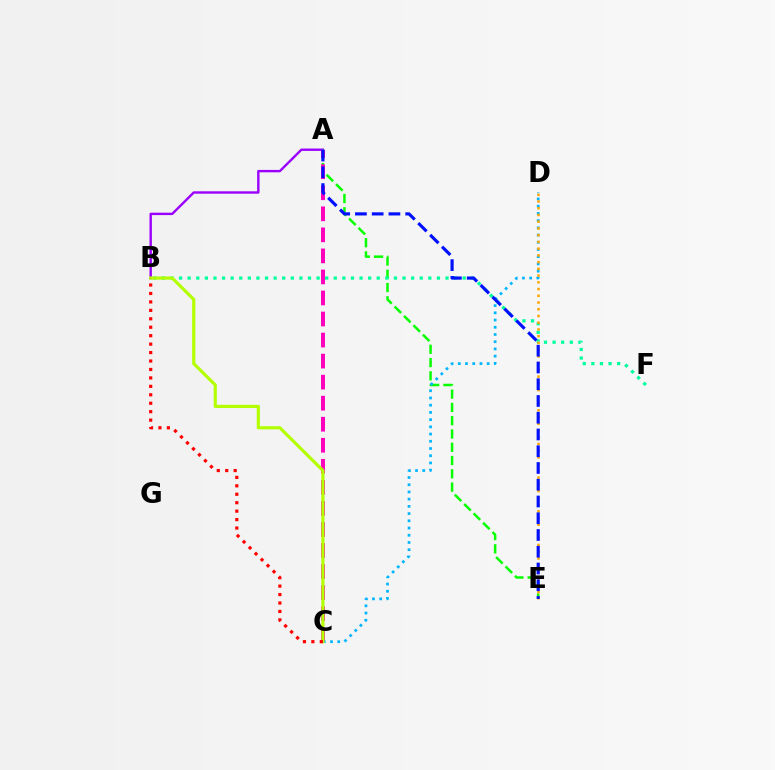{('A', 'B'): [{'color': '#9b00ff', 'line_style': 'solid', 'thickness': 1.73}], ('A', 'E'): [{'color': '#08ff00', 'line_style': 'dashed', 'thickness': 1.8}, {'color': '#0010ff', 'line_style': 'dashed', 'thickness': 2.28}], ('A', 'C'): [{'color': '#ff00bd', 'line_style': 'dashed', 'thickness': 2.86}], ('B', 'F'): [{'color': '#00ff9d', 'line_style': 'dotted', 'thickness': 2.34}], ('C', 'D'): [{'color': '#00b5ff', 'line_style': 'dotted', 'thickness': 1.96}], ('B', 'C'): [{'color': '#b3ff00', 'line_style': 'solid', 'thickness': 2.27}, {'color': '#ff0000', 'line_style': 'dotted', 'thickness': 2.29}], ('D', 'E'): [{'color': '#ffa500', 'line_style': 'dotted', 'thickness': 1.83}]}